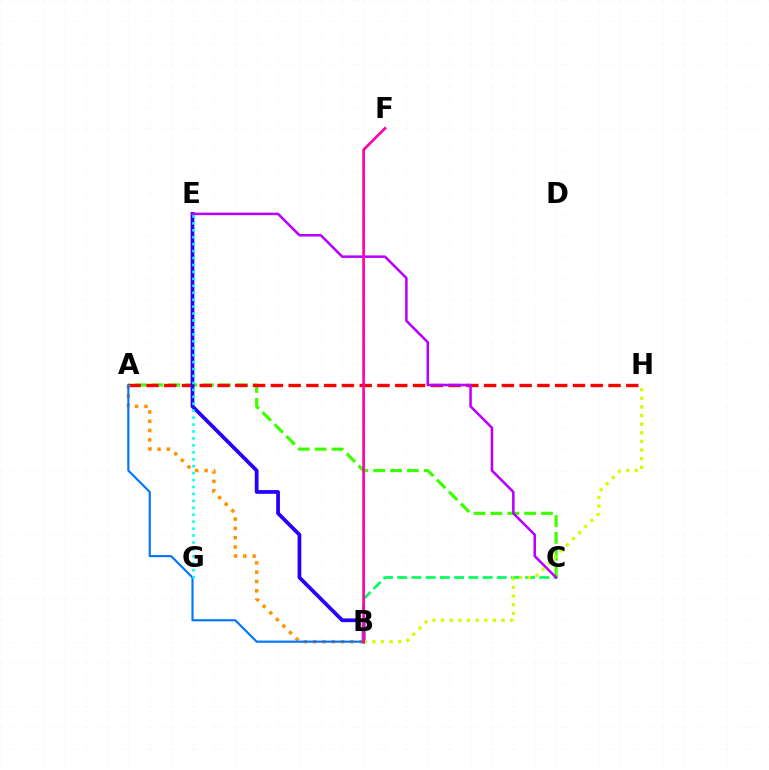{('A', 'C'): [{'color': '#3dff00', 'line_style': 'dashed', 'thickness': 2.29}], ('A', 'H'): [{'color': '#ff0000', 'line_style': 'dashed', 'thickness': 2.41}], ('B', 'E'): [{'color': '#2500ff', 'line_style': 'solid', 'thickness': 2.69}], ('B', 'C'): [{'color': '#00ff5c', 'line_style': 'dashed', 'thickness': 1.93}], ('A', 'B'): [{'color': '#ff9400', 'line_style': 'dotted', 'thickness': 2.53}, {'color': '#0074ff', 'line_style': 'solid', 'thickness': 1.53}], ('B', 'H'): [{'color': '#d1ff00', 'line_style': 'dotted', 'thickness': 2.34}], ('C', 'E'): [{'color': '#b900ff', 'line_style': 'solid', 'thickness': 1.82}], ('B', 'F'): [{'color': '#ff00ac', 'line_style': 'solid', 'thickness': 1.92}], ('E', 'G'): [{'color': '#00fff6', 'line_style': 'dotted', 'thickness': 1.89}]}